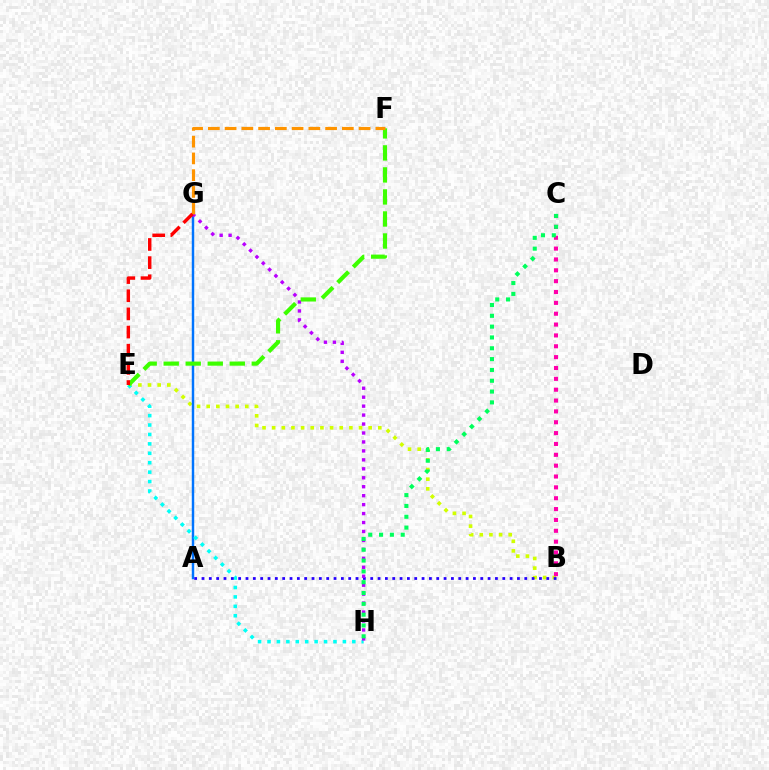{('B', 'E'): [{'color': '#d1ff00', 'line_style': 'dotted', 'thickness': 2.62}], ('A', 'G'): [{'color': '#0074ff', 'line_style': 'solid', 'thickness': 1.76}], ('E', 'H'): [{'color': '#00fff6', 'line_style': 'dotted', 'thickness': 2.56}], ('A', 'B'): [{'color': '#2500ff', 'line_style': 'dotted', 'thickness': 1.99}], ('G', 'H'): [{'color': '#b900ff', 'line_style': 'dotted', 'thickness': 2.43}], ('E', 'F'): [{'color': '#3dff00', 'line_style': 'dashed', 'thickness': 2.99}], ('B', 'C'): [{'color': '#ff00ac', 'line_style': 'dotted', 'thickness': 2.95}], ('F', 'G'): [{'color': '#ff9400', 'line_style': 'dashed', 'thickness': 2.28}], ('C', 'H'): [{'color': '#00ff5c', 'line_style': 'dotted', 'thickness': 2.94}], ('E', 'G'): [{'color': '#ff0000', 'line_style': 'dashed', 'thickness': 2.47}]}